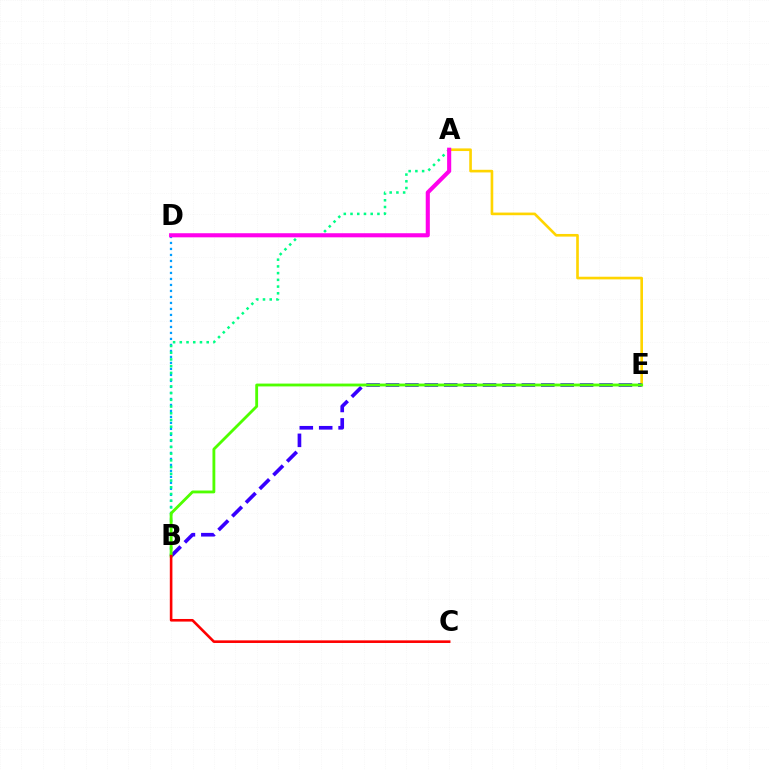{('A', 'E'): [{'color': '#ffd500', 'line_style': 'solid', 'thickness': 1.9}], ('B', 'D'): [{'color': '#009eff', 'line_style': 'dotted', 'thickness': 1.63}], ('A', 'B'): [{'color': '#00ff86', 'line_style': 'dotted', 'thickness': 1.83}], ('B', 'E'): [{'color': '#3700ff', 'line_style': 'dashed', 'thickness': 2.64}, {'color': '#4fff00', 'line_style': 'solid', 'thickness': 2.04}], ('A', 'D'): [{'color': '#ff00ed', 'line_style': 'solid', 'thickness': 2.95}], ('B', 'C'): [{'color': '#ff0000', 'line_style': 'solid', 'thickness': 1.88}]}